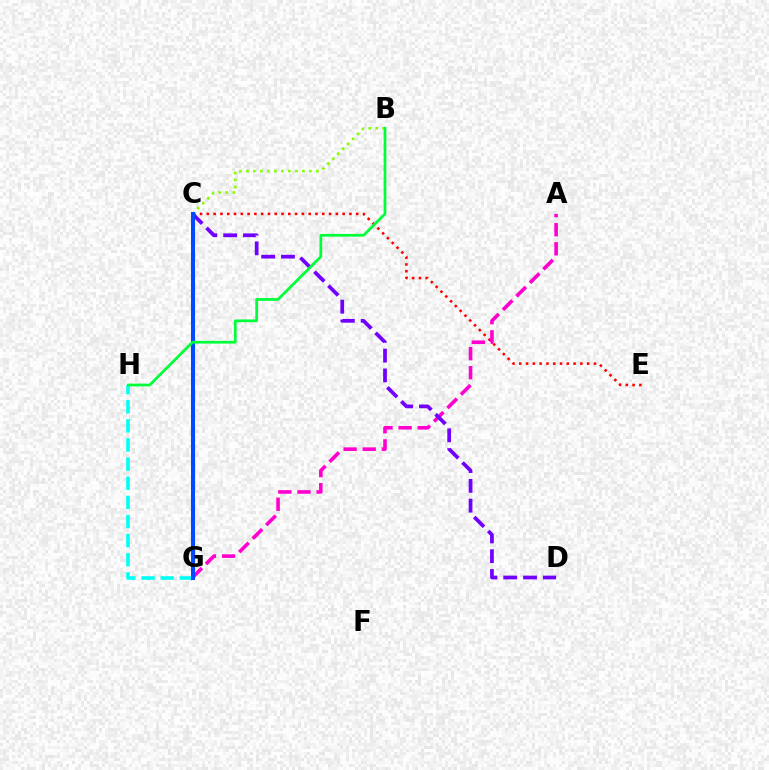{('C', 'G'): [{'color': '#ffbd00', 'line_style': 'dashed', 'thickness': 2.4}, {'color': '#004bff', 'line_style': 'solid', 'thickness': 2.9}], ('C', 'E'): [{'color': '#ff0000', 'line_style': 'dotted', 'thickness': 1.84}], ('A', 'G'): [{'color': '#ff00cf', 'line_style': 'dashed', 'thickness': 2.59}], ('C', 'D'): [{'color': '#7200ff', 'line_style': 'dashed', 'thickness': 2.69}], ('B', 'C'): [{'color': '#84ff00', 'line_style': 'dotted', 'thickness': 1.9}], ('G', 'H'): [{'color': '#00fff6', 'line_style': 'dashed', 'thickness': 2.6}], ('B', 'H'): [{'color': '#00ff39', 'line_style': 'solid', 'thickness': 1.97}]}